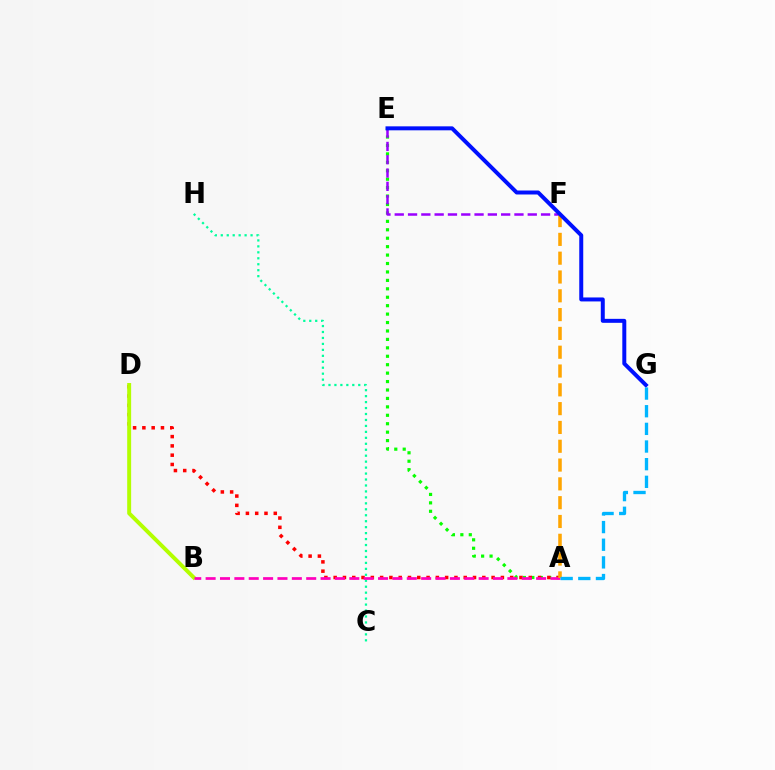{('A', 'E'): [{'color': '#08ff00', 'line_style': 'dotted', 'thickness': 2.29}], ('A', 'D'): [{'color': '#ff0000', 'line_style': 'dotted', 'thickness': 2.52}], ('E', 'F'): [{'color': '#9b00ff', 'line_style': 'dashed', 'thickness': 1.81}], ('B', 'D'): [{'color': '#b3ff00', 'line_style': 'solid', 'thickness': 2.84}], ('C', 'H'): [{'color': '#00ff9d', 'line_style': 'dotted', 'thickness': 1.62}], ('A', 'B'): [{'color': '#ff00bd', 'line_style': 'dashed', 'thickness': 1.95}], ('A', 'F'): [{'color': '#ffa500', 'line_style': 'dashed', 'thickness': 2.55}], ('E', 'G'): [{'color': '#0010ff', 'line_style': 'solid', 'thickness': 2.86}], ('A', 'G'): [{'color': '#00b5ff', 'line_style': 'dashed', 'thickness': 2.4}]}